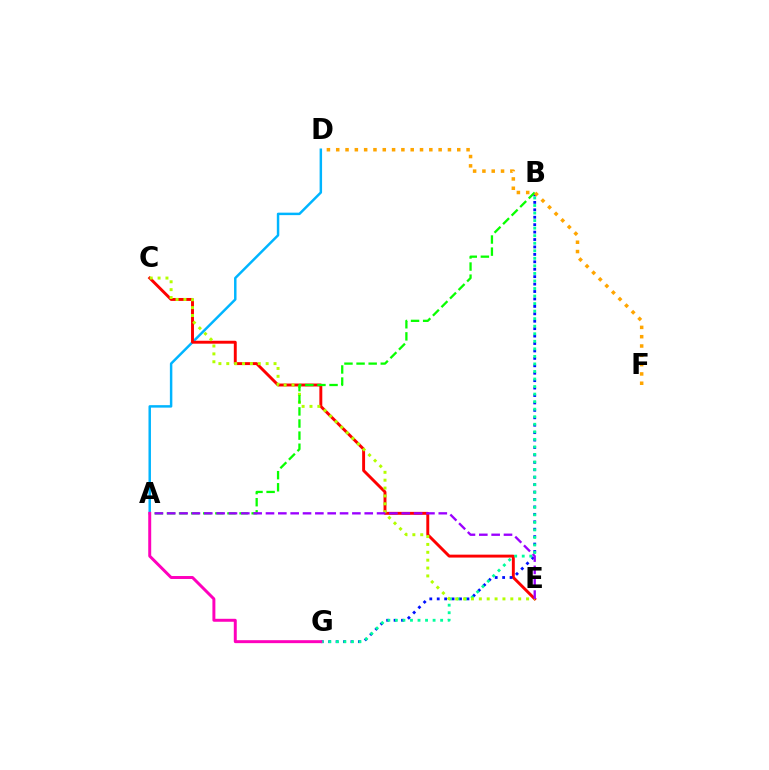{('A', 'D'): [{'color': '#00b5ff', 'line_style': 'solid', 'thickness': 1.78}], ('C', 'E'): [{'color': '#ff0000', 'line_style': 'solid', 'thickness': 2.1}, {'color': '#b3ff00', 'line_style': 'dotted', 'thickness': 2.14}], ('B', 'G'): [{'color': '#0010ff', 'line_style': 'dotted', 'thickness': 2.02}, {'color': '#00ff9d', 'line_style': 'dotted', 'thickness': 2.05}], ('A', 'B'): [{'color': '#08ff00', 'line_style': 'dashed', 'thickness': 1.64}], ('A', 'E'): [{'color': '#9b00ff', 'line_style': 'dashed', 'thickness': 1.68}], ('A', 'G'): [{'color': '#ff00bd', 'line_style': 'solid', 'thickness': 2.13}], ('D', 'F'): [{'color': '#ffa500', 'line_style': 'dotted', 'thickness': 2.53}]}